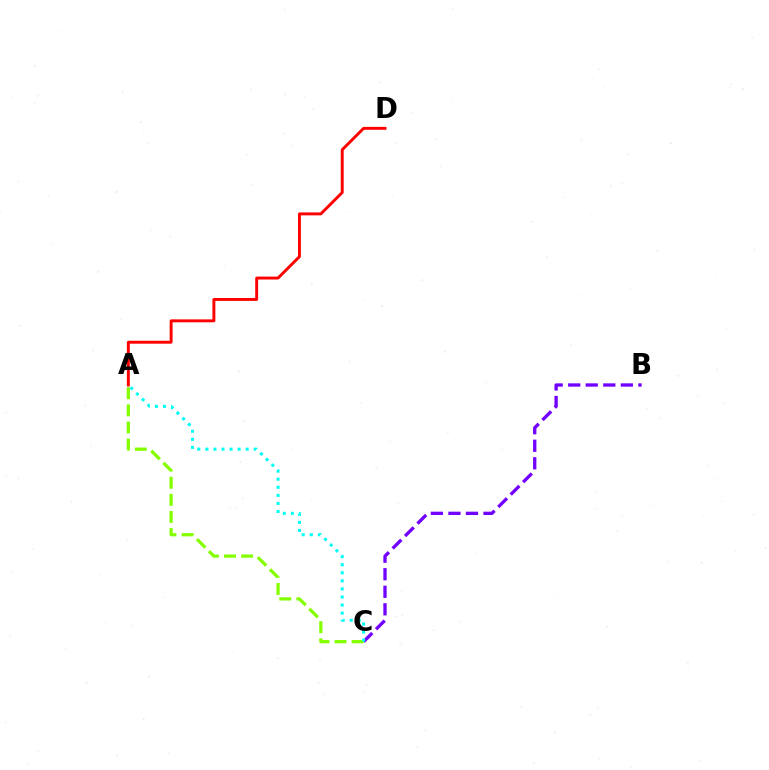{('B', 'C'): [{'color': '#7200ff', 'line_style': 'dashed', 'thickness': 2.38}], ('A', 'C'): [{'color': '#84ff00', 'line_style': 'dashed', 'thickness': 2.32}, {'color': '#00fff6', 'line_style': 'dotted', 'thickness': 2.19}], ('A', 'D'): [{'color': '#ff0000', 'line_style': 'solid', 'thickness': 2.1}]}